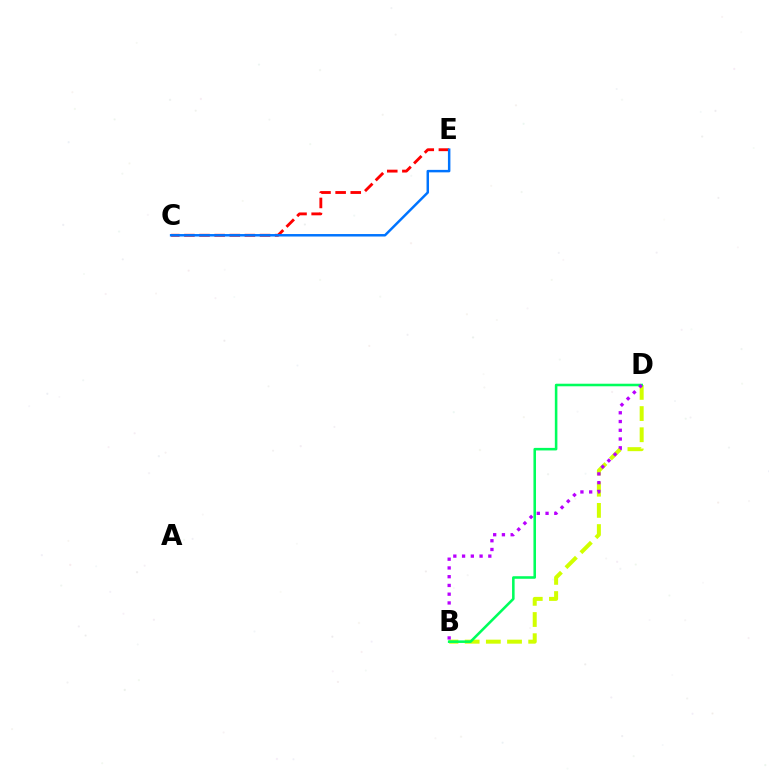{('B', 'D'): [{'color': '#d1ff00', 'line_style': 'dashed', 'thickness': 2.88}, {'color': '#00ff5c', 'line_style': 'solid', 'thickness': 1.84}, {'color': '#b900ff', 'line_style': 'dotted', 'thickness': 2.38}], ('C', 'E'): [{'color': '#ff0000', 'line_style': 'dashed', 'thickness': 2.05}, {'color': '#0074ff', 'line_style': 'solid', 'thickness': 1.78}]}